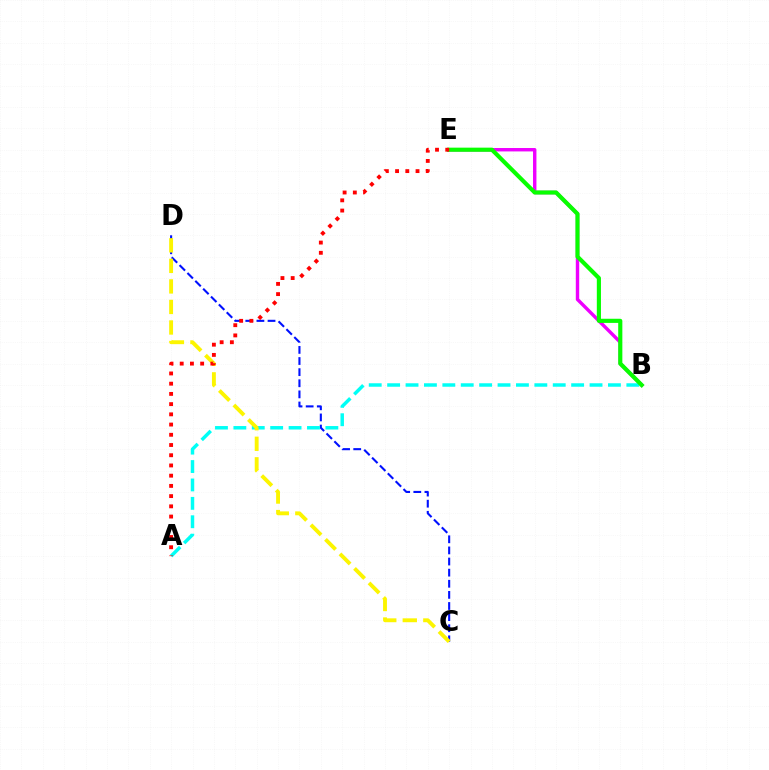{('C', 'D'): [{'color': '#0010ff', 'line_style': 'dashed', 'thickness': 1.51}, {'color': '#fcf500', 'line_style': 'dashed', 'thickness': 2.79}], ('B', 'E'): [{'color': '#ee00ff', 'line_style': 'solid', 'thickness': 2.46}, {'color': '#08ff00', 'line_style': 'solid', 'thickness': 2.98}], ('A', 'B'): [{'color': '#00fff6', 'line_style': 'dashed', 'thickness': 2.5}], ('A', 'E'): [{'color': '#ff0000', 'line_style': 'dotted', 'thickness': 2.78}]}